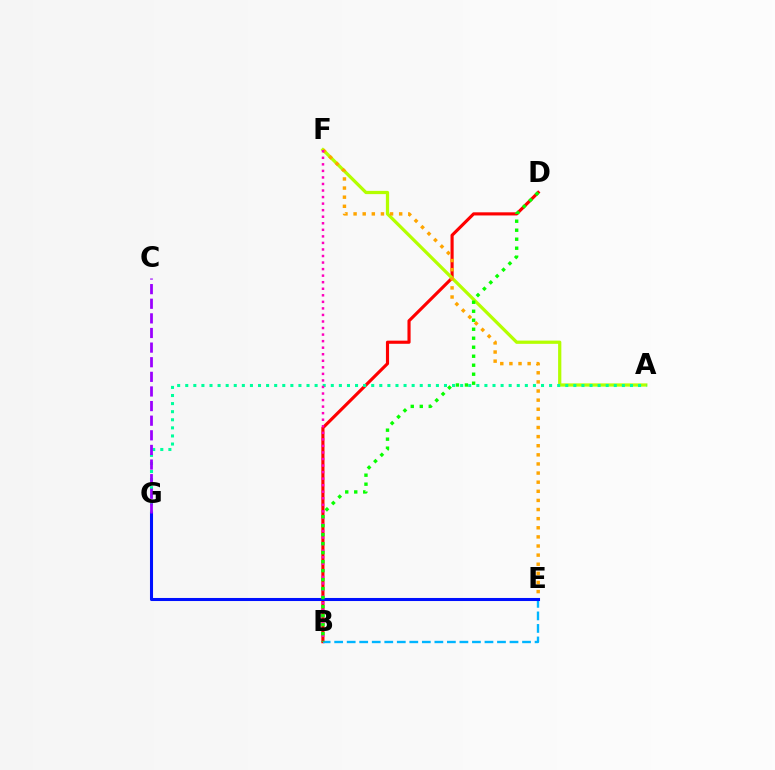{('B', 'D'): [{'color': '#ff0000', 'line_style': 'solid', 'thickness': 2.26}, {'color': '#08ff00', 'line_style': 'dotted', 'thickness': 2.44}], ('A', 'F'): [{'color': '#b3ff00', 'line_style': 'solid', 'thickness': 2.33}], ('E', 'F'): [{'color': '#ffa500', 'line_style': 'dotted', 'thickness': 2.48}], ('A', 'G'): [{'color': '#00ff9d', 'line_style': 'dotted', 'thickness': 2.2}], ('B', 'E'): [{'color': '#00b5ff', 'line_style': 'dashed', 'thickness': 1.7}], ('E', 'G'): [{'color': '#0010ff', 'line_style': 'solid', 'thickness': 2.2}], ('C', 'G'): [{'color': '#9b00ff', 'line_style': 'dashed', 'thickness': 1.99}], ('B', 'F'): [{'color': '#ff00bd', 'line_style': 'dotted', 'thickness': 1.78}]}